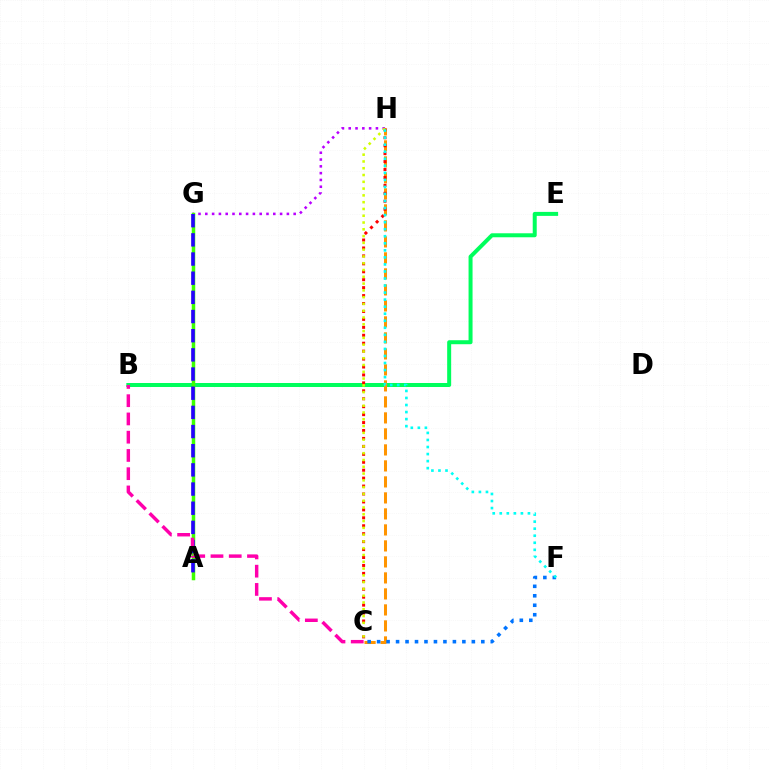{('B', 'E'): [{'color': '#00ff5c', 'line_style': 'solid', 'thickness': 2.88}], ('G', 'H'): [{'color': '#b900ff', 'line_style': 'dotted', 'thickness': 1.85}], ('C', 'H'): [{'color': '#ff9400', 'line_style': 'dashed', 'thickness': 2.17}, {'color': '#ff0000', 'line_style': 'dotted', 'thickness': 2.16}, {'color': '#d1ff00', 'line_style': 'dotted', 'thickness': 1.84}], ('C', 'F'): [{'color': '#0074ff', 'line_style': 'dotted', 'thickness': 2.57}], ('A', 'G'): [{'color': '#3dff00', 'line_style': 'solid', 'thickness': 2.52}, {'color': '#2500ff', 'line_style': 'dashed', 'thickness': 2.6}], ('F', 'H'): [{'color': '#00fff6', 'line_style': 'dotted', 'thickness': 1.91}], ('B', 'C'): [{'color': '#ff00ac', 'line_style': 'dashed', 'thickness': 2.48}]}